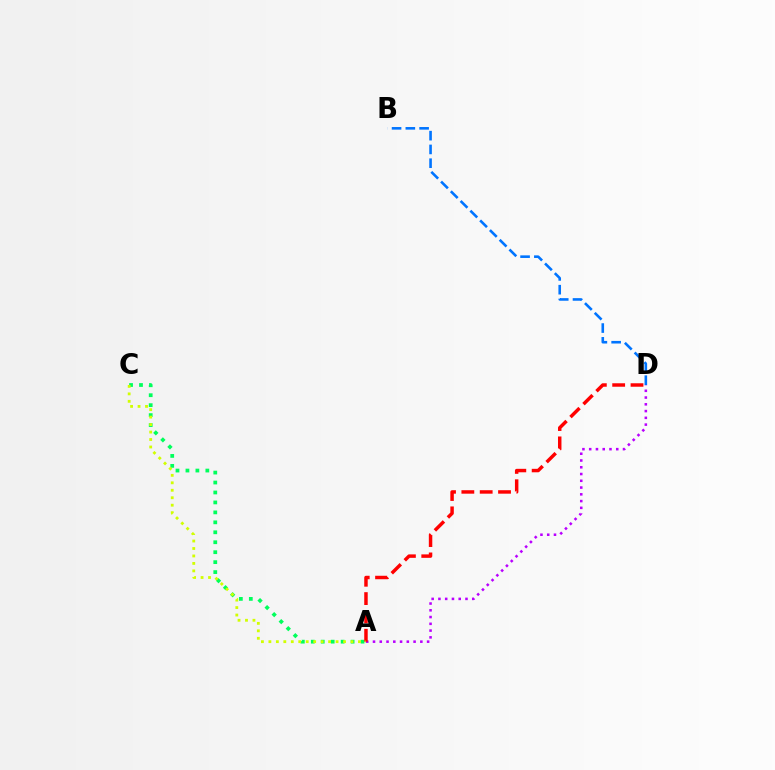{('B', 'D'): [{'color': '#0074ff', 'line_style': 'dashed', 'thickness': 1.87}], ('A', 'D'): [{'color': '#b900ff', 'line_style': 'dotted', 'thickness': 1.84}, {'color': '#ff0000', 'line_style': 'dashed', 'thickness': 2.49}], ('A', 'C'): [{'color': '#00ff5c', 'line_style': 'dotted', 'thickness': 2.7}, {'color': '#d1ff00', 'line_style': 'dotted', 'thickness': 2.03}]}